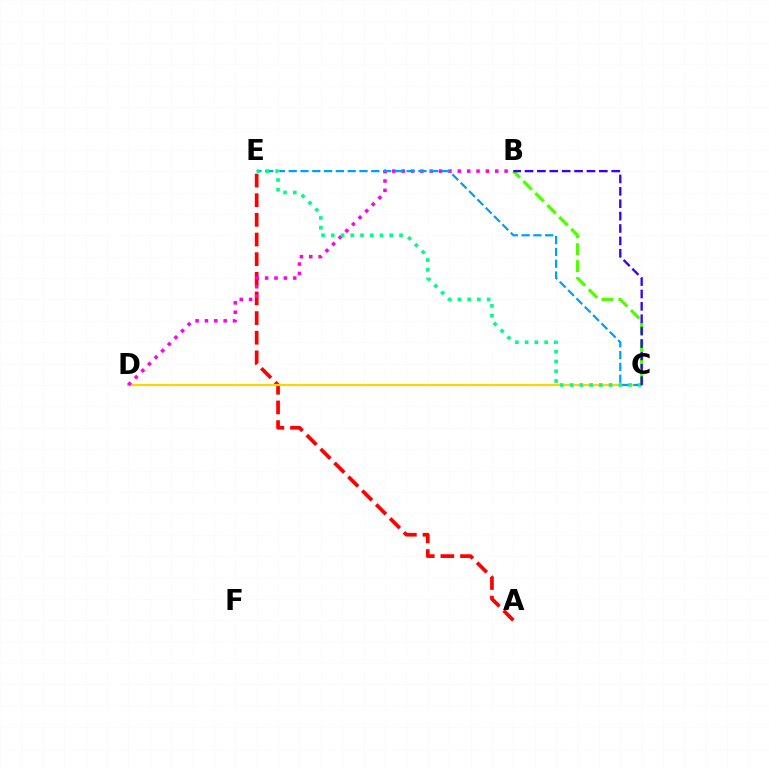{('B', 'C'): [{'color': '#4fff00', 'line_style': 'dashed', 'thickness': 2.3}, {'color': '#3700ff', 'line_style': 'dashed', 'thickness': 1.68}], ('A', 'E'): [{'color': '#ff0000', 'line_style': 'dashed', 'thickness': 2.67}], ('C', 'D'): [{'color': '#ffd500', 'line_style': 'solid', 'thickness': 1.58}], ('B', 'D'): [{'color': '#ff00ed', 'line_style': 'dotted', 'thickness': 2.54}], ('C', 'E'): [{'color': '#009eff', 'line_style': 'dashed', 'thickness': 1.6}, {'color': '#00ff86', 'line_style': 'dotted', 'thickness': 2.65}]}